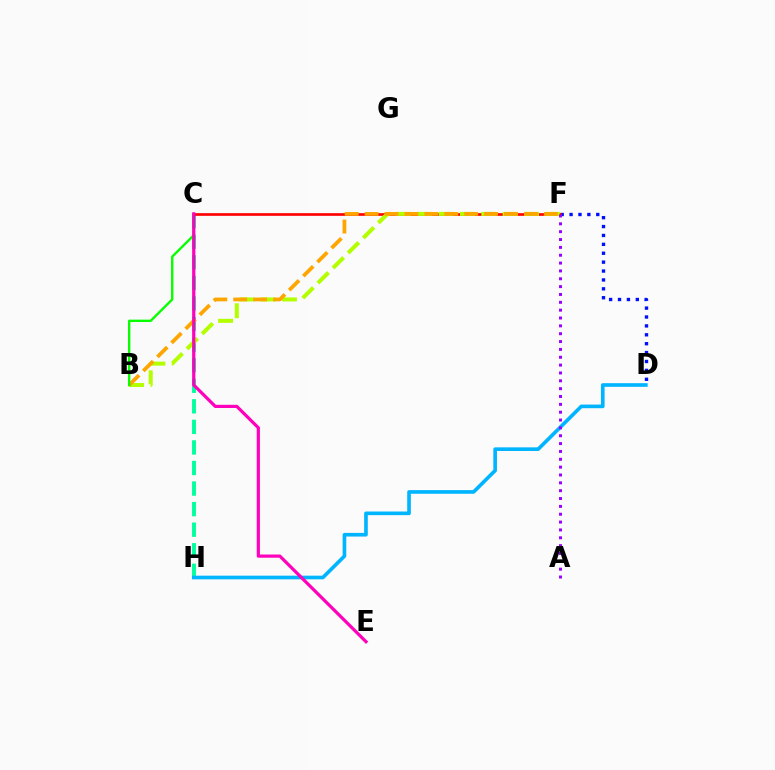{('C', 'H'): [{'color': '#00ff9d', 'line_style': 'dashed', 'thickness': 2.79}], ('D', 'F'): [{'color': '#0010ff', 'line_style': 'dotted', 'thickness': 2.42}], ('C', 'F'): [{'color': '#ff0000', 'line_style': 'solid', 'thickness': 1.92}], ('B', 'F'): [{'color': '#b3ff00', 'line_style': 'dashed', 'thickness': 2.9}, {'color': '#ffa500', 'line_style': 'dashed', 'thickness': 2.71}], ('D', 'H'): [{'color': '#00b5ff', 'line_style': 'solid', 'thickness': 2.62}], ('A', 'F'): [{'color': '#9b00ff', 'line_style': 'dotted', 'thickness': 2.13}], ('B', 'C'): [{'color': '#08ff00', 'line_style': 'solid', 'thickness': 1.72}], ('C', 'E'): [{'color': '#ff00bd', 'line_style': 'solid', 'thickness': 2.3}]}